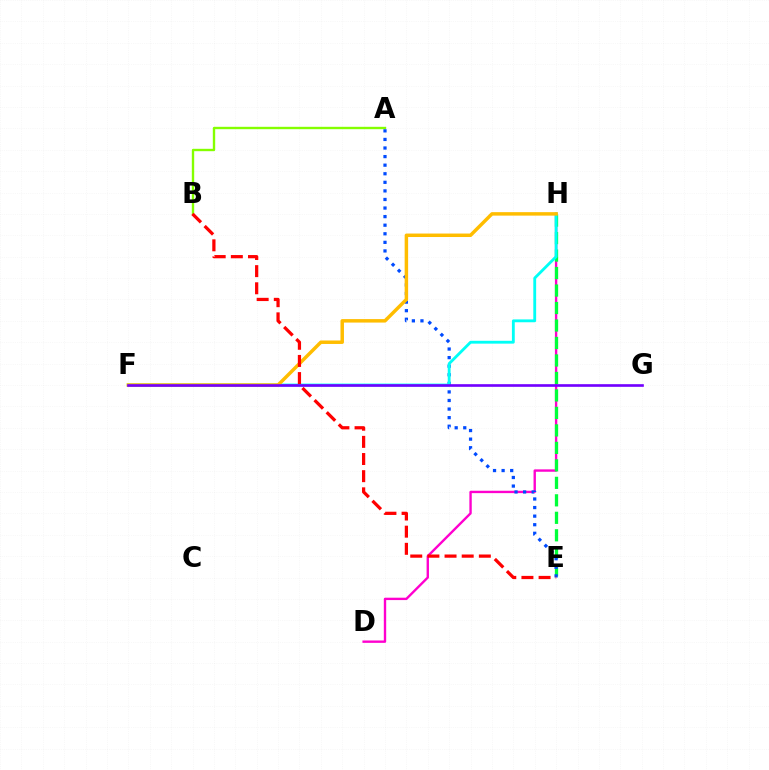{('D', 'H'): [{'color': '#ff00cf', 'line_style': 'solid', 'thickness': 1.71}], ('A', 'B'): [{'color': '#84ff00', 'line_style': 'solid', 'thickness': 1.71}], ('E', 'H'): [{'color': '#00ff39', 'line_style': 'dashed', 'thickness': 2.38}], ('A', 'E'): [{'color': '#004bff', 'line_style': 'dotted', 'thickness': 2.33}], ('F', 'H'): [{'color': '#00fff6', 'line_style': 'solid', 'thickness': 2.04}, {'color': '#ffbd00', 'line_style': 'solid', 'thickness': 2.5}], ('B', 'E'): [{'color': '#ff0000', 'line_style': 'dashed', 'thickness': 2.33}], ('F', 'G'): [{'color': '#7200ff', 'line_style': 'solid', 'thickness': 1.91}]}